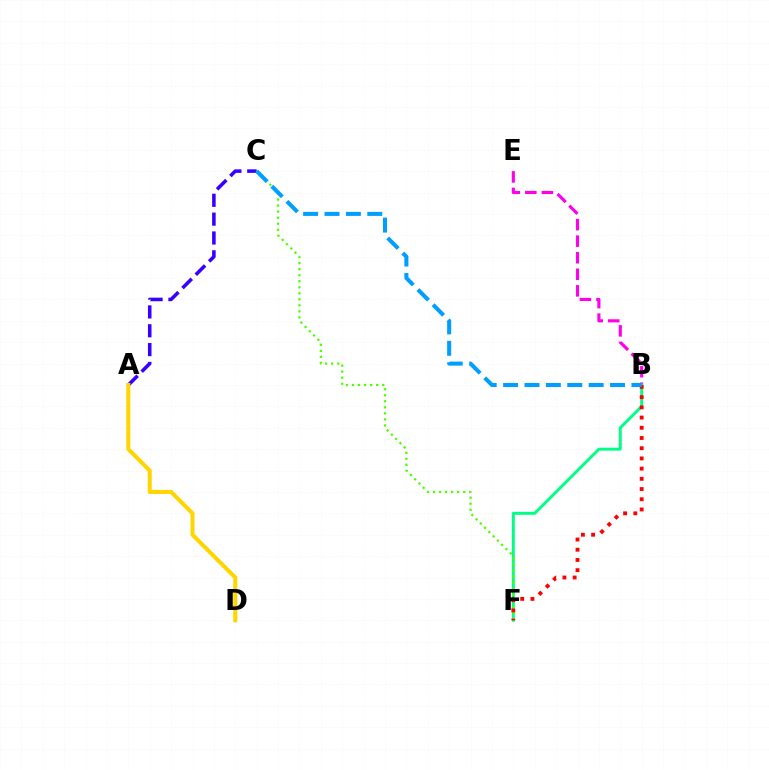{('B', 'E'): [{'color': '#ff00ed', 'line_style': 'dashed', 'thickness': 2.25}], ('A', 'C'): [{'color': '#3700ff', 'line_style': 'dashed', 'thickness': 2.56}], ('B', 'F'): [{'color': '#00ff86', 'line_style': 'solid', 'thickness': 2.12}, {'color': '#ff0000', 'line_style': 'dotted', 'thickness': 2.77}], ('C', 'F'): [{'color': '#4fff00', 'line_style': 'dotted', 'thickness': 1.64}], ('B', 'C'): [{'color': '#009eff', 'line_style': 'dashed', 'thickness': 2.91}], ('A', 'D'): [{'color': '#ffd500', 'line_style': 'solid', 'thickness': 2.91}]}